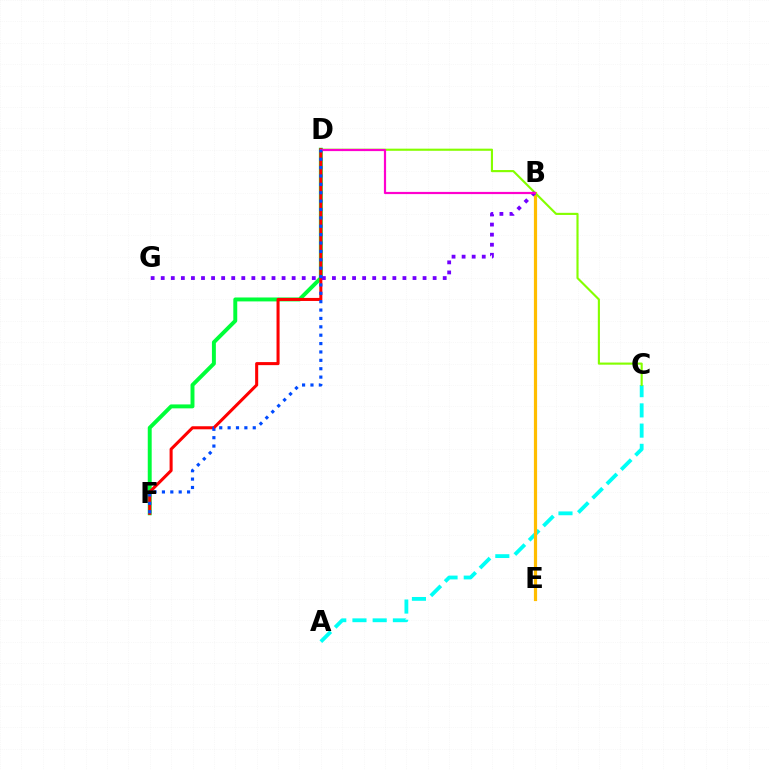{('A', 'C'): [{'color': '#00fff6', 'line_style': 'dashed', 'thickness': 2.75}], ('B', 'E'): [{'color': '#ffbd00', 'line_style': 'solid', 'thickness': 2.3}], ('C', 'D'): [{'color': '#84ff00', 'line_style': 'solid', 'thickness': 1.54}], ('D', 'F'): [{'color': '#00ff39', 'line_style': 'solid', 'thickness': 2.83}, {'color': '#ff0000', 'line_style': 'solid', 'thickness': 2.19}, {'color': '#004bff', 'line_style': 'dotted', 'thickness': 2.28}], ('B', 'G'): [{'color': '#7200ff', 'line_style': 'dotted', 'thickness': 2.74}], ('B', 'D'): [{'color': '#ff00cf', 'line_style': 'solid', 'thickness': 1.59}]}